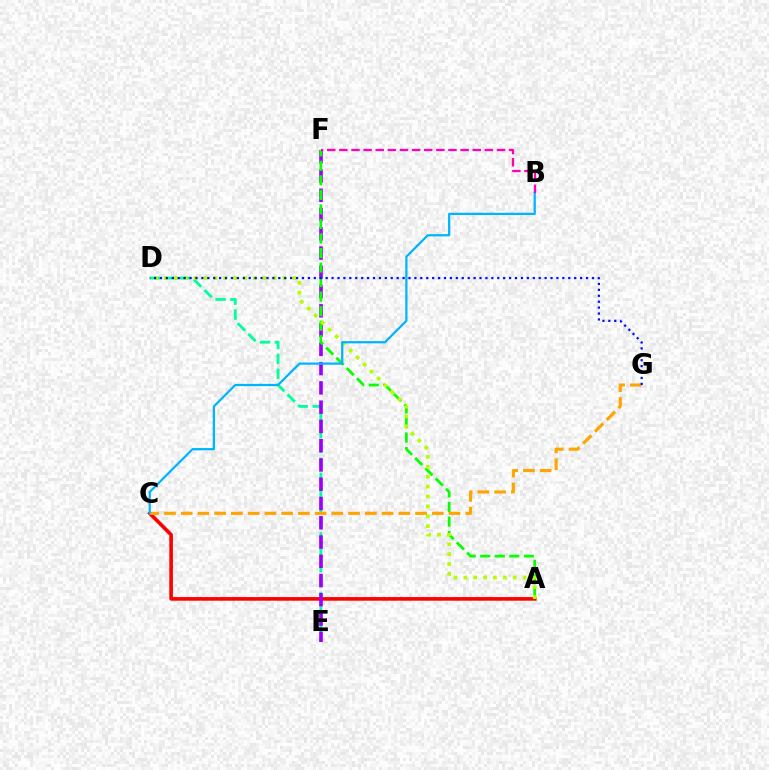{('D', 'E'): [{'color': '#00ff9d', 'line_style': 'dashed', 'thickness': 2.03}], ('A', 'C'): [{'color': '#ff0000', 'line_style': 'solid', 'thickness': 2.61}], ('E', 'F'): [{'color': '#9b00ff', 'line_style': 'dashed', 'thickness': 2.62}], ('A', 'F'): [{'color': '#08ff00', 'line_style': 'dashed', 'thickness': 1.97}], ('A', 'D'): [{'color': '#b3ff00', 'line_style': 'dotted', 'thickness': 2.68}], ('C', 'G'): [{'color': '#ffa500', 'line_style': 'dashed', 'thickness': 2.27}], ('B', 'C'): [{'color': '#00b5ff', 'line_style': 'solid', 'thickness': 1.61}], ('B', 'F'): [{'color': '#ff00bd', 'line_style': 'dashed', 'thickness': 1.65}], ('D', 'G'): [{'color': '#0010ff', 'line_style': 'dotted', 'thickness': 1.61}]}